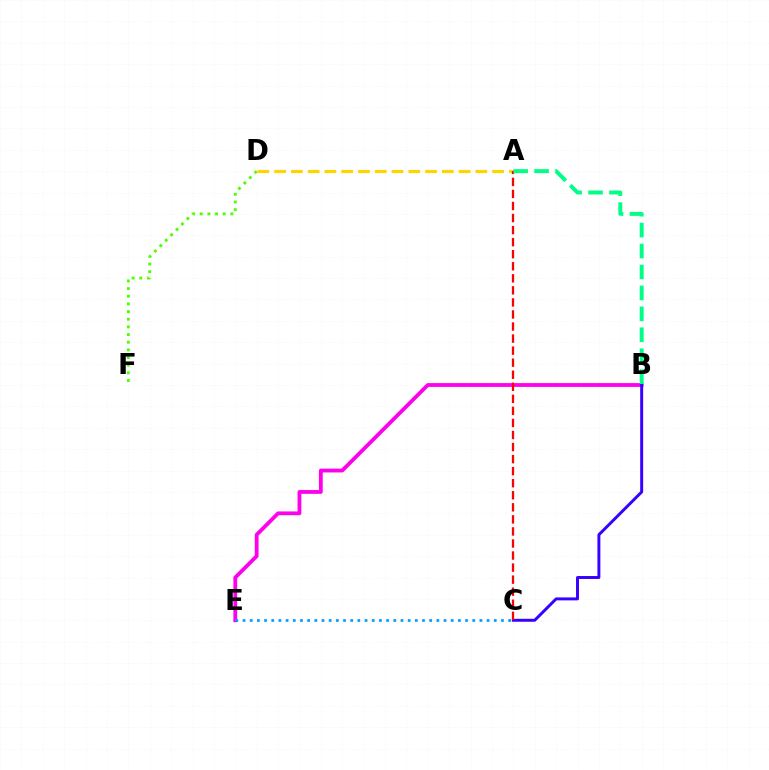{('B', 'E'): [{'color': '#ff00ed', 'line_style': 'solid', 'thickness': 2.74}], ('B', 'C'): [{'color': '#3700ff', 'line_style': 'solid', 'thickness': 2.13}], ('A', 'D'): [{'color': '#ffd500', 'line_style': 'dashed', 'thickness': 2.28}], ('C', 'E'): [{'color': '#009eff', 'line_style': 'dotted', 'thickness': 1.95}], ('D', 'F'): [{'color': '#4fff00', 'line_style': 'dotted', 'thickness': 2.08}], ('A', 'C'): [{'color': '#ff0000', 'line_style': 'dashed', 'thickness': 1.64}], ('A', 'B'): [{'color': '#00ff86', 'line_style': 'dashed', 'thickness': 2.84}]}